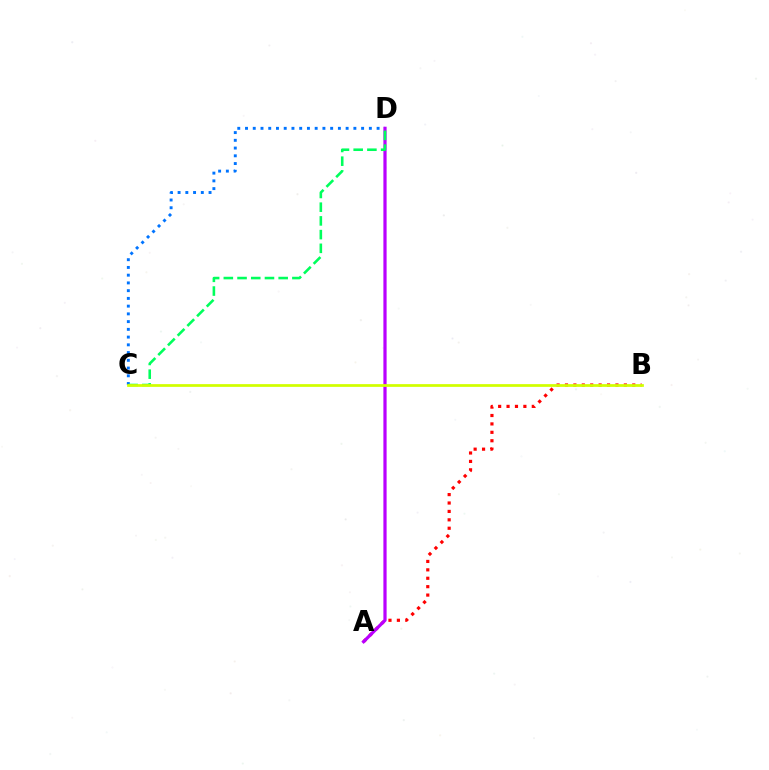{('C', 'D'): [{'color': '#0074ff', 'line_style': 'dotted', 'thickness': 2.1}, {'color': '#00ff5c', 'line_style': 'dashed', 'thickness': 1.86}], ('A', 'B'): [{'color': '#ff0000', 'line_style': 'dotted', 'thickness': 2.29}], ('A', 'D'): [{'color': '#b900ff', 'line_style': 'solid', 'thickness': 2.32}], ('B', 'C'): [{'color': '#d1ff00', 'line_style': 'solid', 'thickness': 1.97}]}